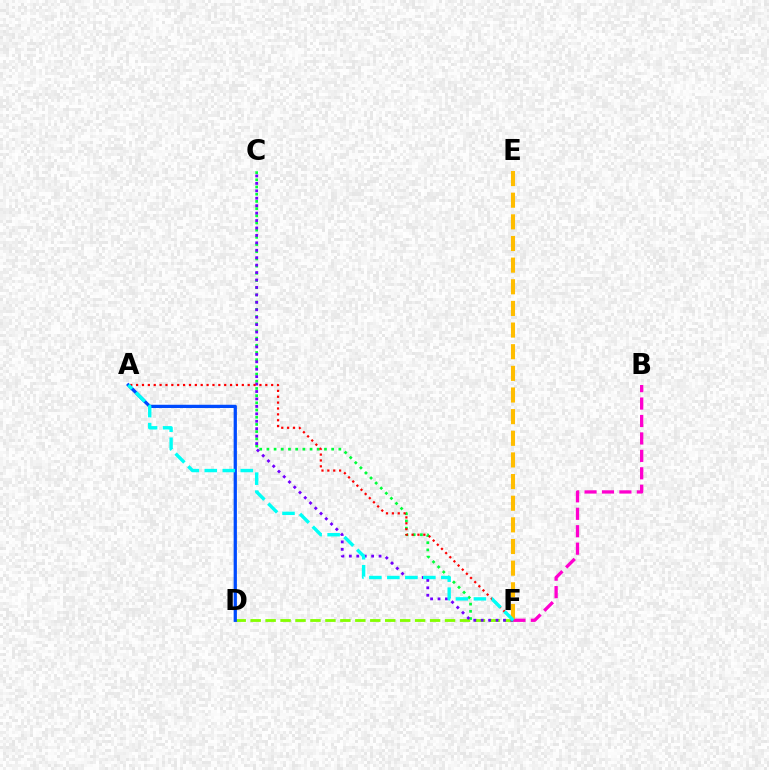{('C', 'F'): [{'color': '#00ff39', 'line_style': 'dotted', 'thickness': 1.95}, {'color': '#7200ff', 'line_style': 'dotted', 'thickness': 2.02}], ('D', 'F'): [{'color': '#84ff00', 'line_style': 'dashed', 'thickness': 2.03}], ('B', 'F'): [{'color': '#ff00cf', 'line_style': 'dashed', 'thickness': 2.37}], ('E', 'F'): [{'color': '#ffbd00', 'line_style': 'dashed', 'thickness': 2.94}], ('A', 'F'): [{'color': '#ff0000', 'line_style': 'dotted', 'thickness': 1.6}, {'color': '#00fff6', 'line_style': 'dashed', 'thickness': 2.44}], ('A', 'D'): [{'color': '#004bff', 'line_style': 'solid', 'thickness': 2.34}]}